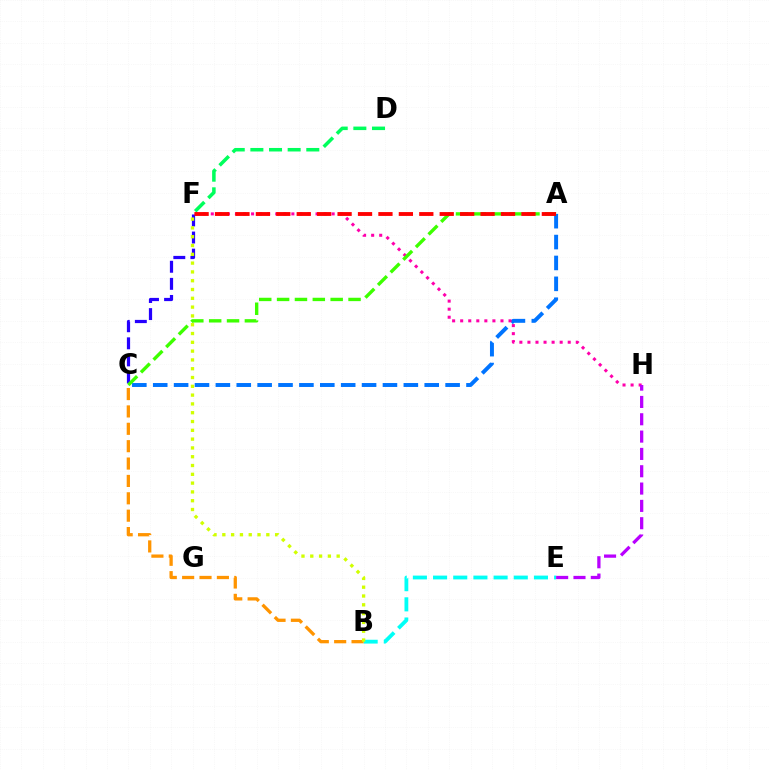{('A', 'C'): [{'color': '#0074ff', 'line_style': 'dashed', 'thickness': 2.84}, {'color': '#3dff00', 'line_style': 'dashed', 'thickness': 2.43}], ('F', 'H'): [{'color': '#ff00ac', 'line_style': 'dotted', 'thickness': 2.19}], ('B', 'E'): [{'color': '#00fff6', 'line_style': 'dashed', 'thickness': 2.74}], ('D', 'F'): [{'color': '#00ff5c', 'line_style': 'dashed', 'thickness': 2.53}], ('B', 'C'): [{'color': '#ff9400', 'line_style': 'dashed', 'thickness': 2.36}], ('C', 'F'): [{'color': '#2500ff', 'line_style': 'dashed', 'thickness': 2.32}], ('E', 'H'): [{'color': '#b900ff', 'line_style': 'dashed', 'thickness': 2.35}], ('B', 'F'): [{'color': '#d1ff00', 'line_style': 'dotted', 'thickness': 2.39}], ('A', 'F'): [{'color': '#ff0000', 'line_style': 'dashed', 'thickness': 2.78}]}